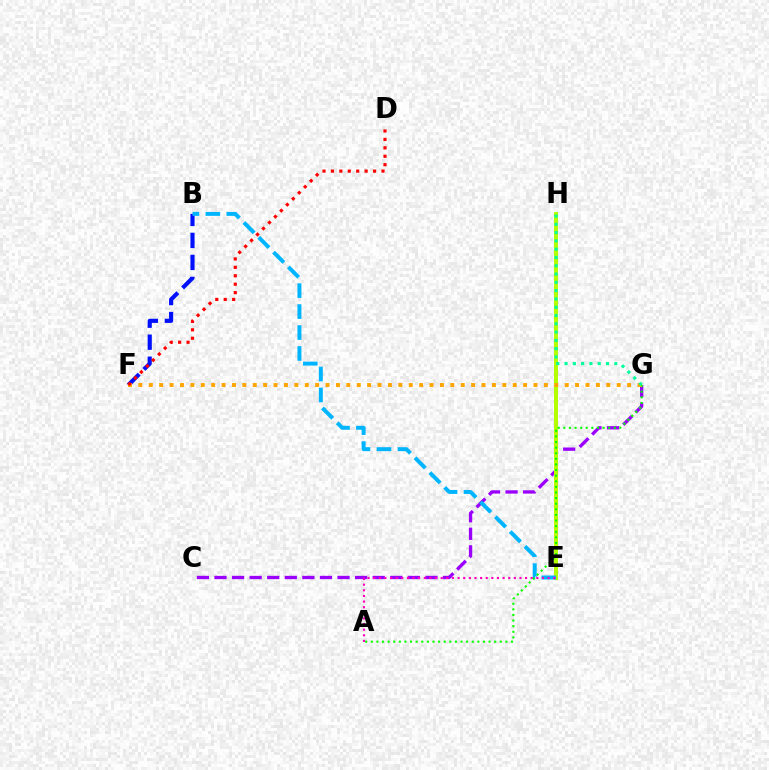{('B', 'F'): [{'color': '#0010ff', 'line_style': 'dashed', 'thickness': 2.99}], ('C', 'G'): [{'color': '#9b00ff', 'line_style': 'dashed', 'thickness': 2.39}], ('E', 'H'): [{'color': '#b3ff00', 'line_style': 'solid', 'thickness': 2.88}], ('B', 'E'): [{'color': '#00b5ff', 'line_style': 'dashed', 'thickness': 2.85}], ('A', 'E'): [{'color': '#ff00bd', 'line_style': 'dotted', 'thickness': 1.53}], ('A', 'G'): [{'color': '#08ff00', 'line_style': 'dotted', 'thickness': 1.52}], ('F', 'G'): [{'color': '#ffa500', 'line_style': 'dotted', 'thickness': 2.83}], ('D', 'F'): [{'color': '#ff0000', 'line_style': 'dotted', 'thickness': 2.29}], ('G', 'H'): [{'color': '#00ff9d', 'line_style': 'dotted', 'thickness': 2.25}]}